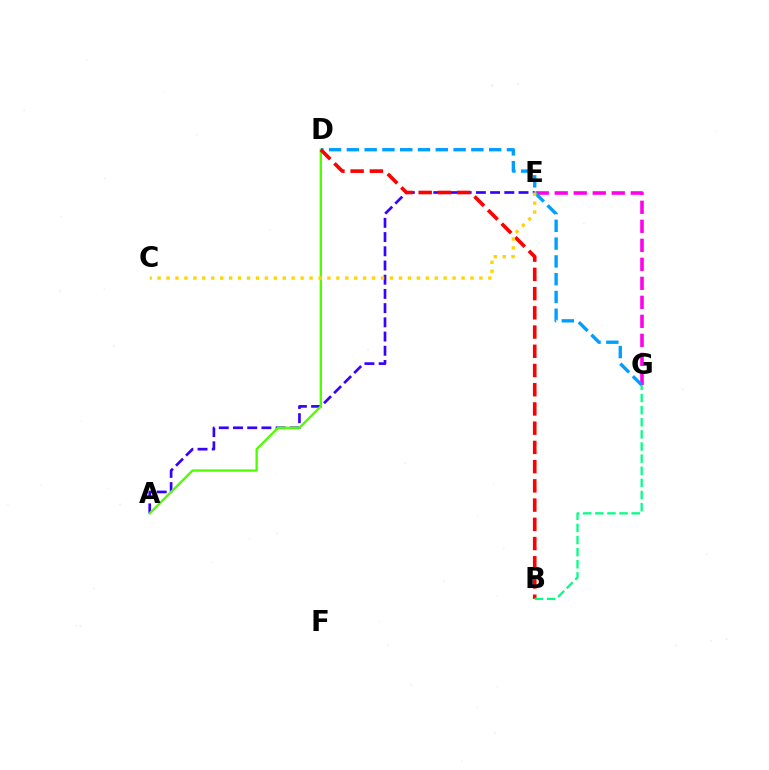{('E', 'G'): [{'color': '#ff00ed', 'line_style': 'dashed', 'thickness': 2.58}], ('A', 'E'): [{'color': '#3700ff', 'line_style': 'dashed', 'thickness': 1.93}], ('A', 'D'): [{'color': '#4fff00', 'line_style': 'solid', 'thickness': 1.7}], ('D', 'G'): [{'color': '#009eff', 'line_style': 'dashed', 'thickness': 2.42}], ('B', 'D'): [{'color': '#ff0000', 'line_style': 'dashed', 'thickness': 2.61}], ('B', 'G'): [{'color': '#00ff86', 'line_style': 'dashed', 'thickness': 1.65}], ('C', 'E'): [{'color': '#ffd500', 'line_style': 'dotted', 'thickness': 2.43}]}